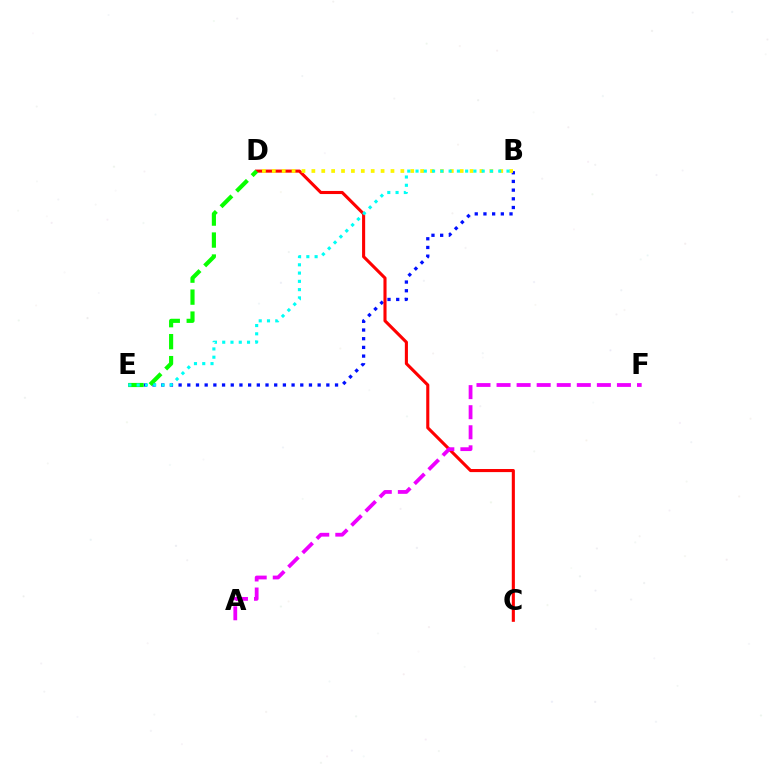{('B', 'E'): [{'color': '#0010ff', 'line_style': 'dotted', 'thickness': 2.36}, {'color': '#00fff6', 'line_style': 'dotted', 'thickness': 2.25}], ('C', 'D'): [{'color': '#ff0000', 'line_style': 'solid', 'thickness': 2.23}], ('B', 'D'): [{'color': '#fcf500', 'line_style': 'dotted', 'thickness': 2.69}], ('A', 'F'): [{'color': '#ee00ff', 'line_style': 'dashed', 'thickness': 2.73}], ('D', 'E'): [{'color': '#08ff00', 'line_style': 'dashed', 'thickness': 2.99}]}